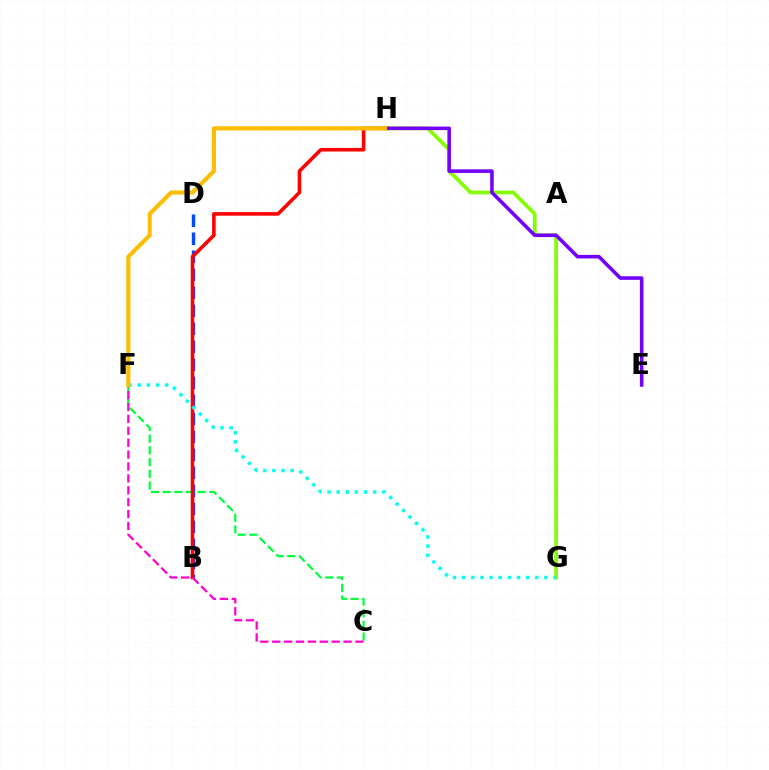{('B', 'D'): [{'color': '#004bff', 'line_style': 'dashed', 'thickness': 2.45}], ('C', 'F'): [{'color': '#00ff39', 'line_style': 'dashed', 'thickness': 1.59}, {'color': '#ff00cf', 'line_style': 'dashed', 'thickness': 1.62}], ('B', 'H'): [{'color': '#ff0000', 'line_style': 'solid', 'thickness': 2.58}], ('G', 'H'): [{'color': '#84ff00', 'line_style': 'solid', 'thickness': 2.66}], ('F', 'G'): [{'color': '#00fff6', 'line_style': 'dotted', 'thickness': 2.48}], ('E', 'H'): [{'color': '#7200ff', 'line_style': 'solid', 'thickness': 2.57}], ('F', 'H'): [{'color': '#ffbd00', 'line_style': 'solid', 'thickness': 2.99}]}